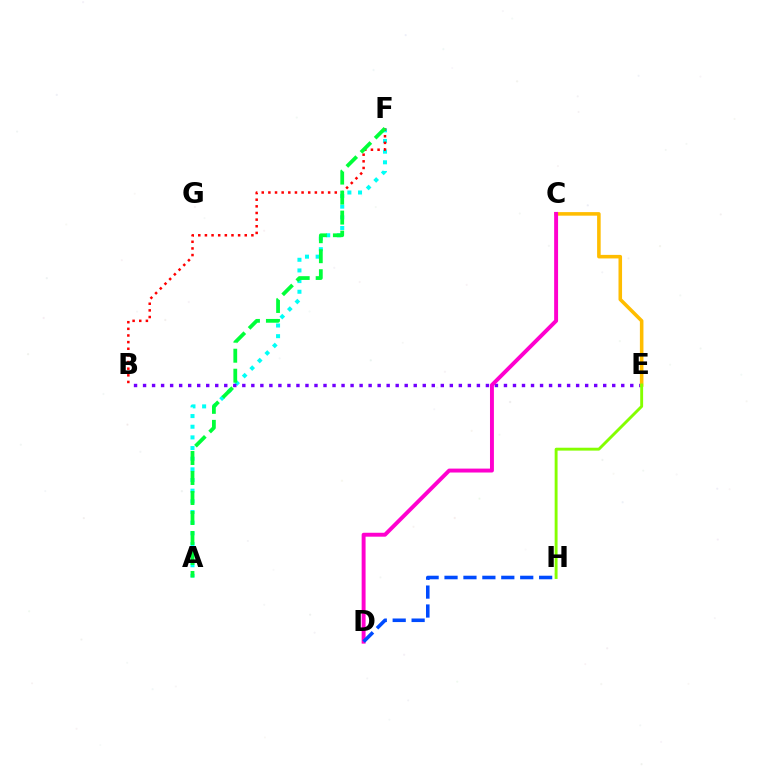{('A', 'F'): [{'color': '#00fff6', 'line_style': 'dotted', 'thickness': 2.9}, {'color': '#00ff39', 'line_style': 'dashed', 'thickness': 2.72}], ('B', 'E'): [{'color': '#7200ff', 'line_style': 'dotted', 'thickness': 2.45}], ('C', 'E'): [{'color': '#ffbd00', 'line_style': 'solid', 'thickness': 2.56}], ('B', 'F'): [{'color': '#ff0000', 'line_style': 'dotted', 'thickness': 1.8}], ('C', 'D'): [{'color': '#ff00cf', 'line_style': 'solid', 'thickness': 2.83}], ('D', 'H'): [{'color': '#004bff', 'line_style': 'dashed', 'thickness': 2.57}], ('E', 'H'): [{'color': '#84ff00', 'line_style': 'solid', 'thickness': 2.08}]}